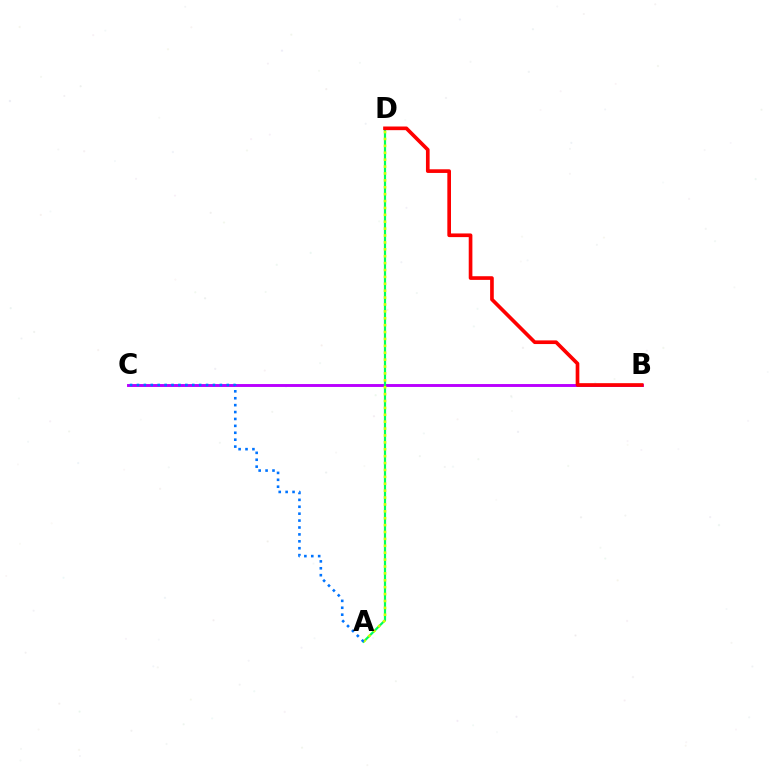{('B', 'C'): [{'color': '#b900ff', 'line_style': 'solid', 'thickness': 2.09}], ('A', 'D'): [{'color': '#00ff5c', 'line_style': 'solid', 'thickness': 1.59}, {'color': '#d1ff00', 'line_style': 'dotted', 'thickness': 1.87}], ('B', 'D'): [{'color': '#ff0000', 'line_style': 'solid', 'thickness': 2.64}], ('A', 'C'): [{'color': '#0074ff', 'line_style': 'dotted', 'thickness': 1.88}]}